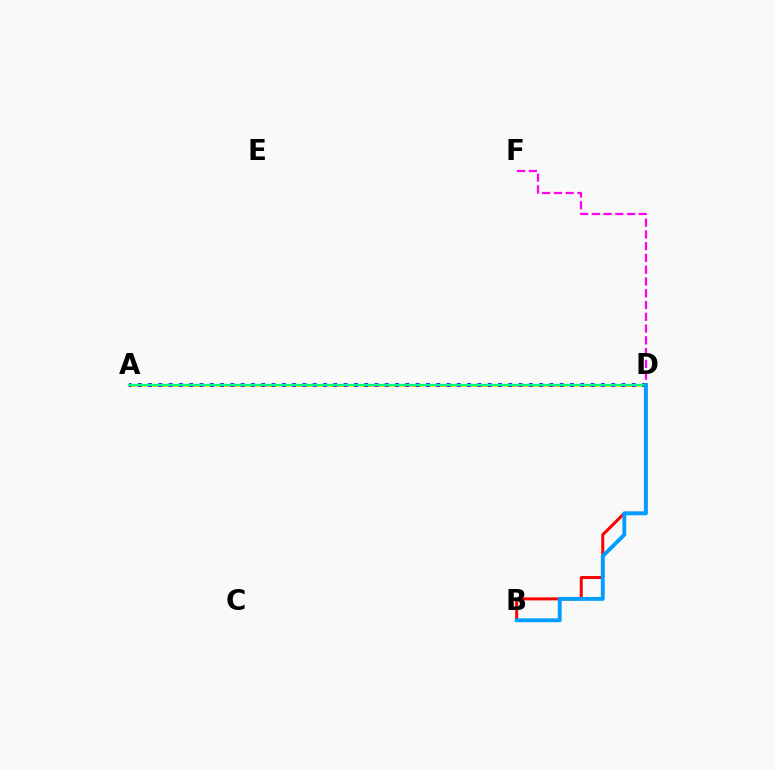{('A', 'D'): [{'color': '#4fff00', 'line_style': 'dotted', 'thickness': 2.02}, {'color': '#ffd500', 'line_style': 'solid', 'thickness': 2.0}, {'color': '#3700ff', 'line_style': 'dotted', 'thickness': 2.8}, {'color': '#00ff86', 'line_style': 'solid', 'thickness': 1.7}], ('B', 'D'): [{'color': '#ff0000', 'line_style': 'solid', 'thickness': 2.17}, {'color': '#009eff', 'line_style': 'solid', 'thickness': 2.79}], ('D', 'F'): [{'color': '#ff00ed', 'line_style': 'dashed', 'thickness': 1.6}]}